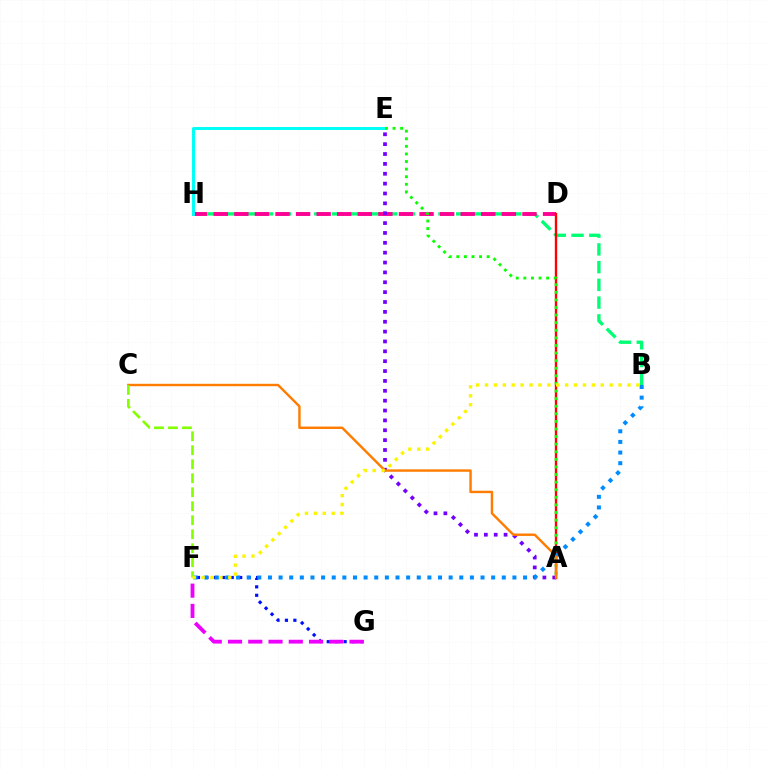{('F', 'G'): [{'color': '#0010ff', 'line_style': 'dotted', 'thickness': 2.29}, {'color': '#ee00ff', 'line_style': 'dashed', 'thickness': 2.75}], ('B', 'H'): [{'color': '#00ff74', 'line_style': 'dashed', 'thickness': 2.41}], ('D', 'H'): [{'color': '#ff0094', 'line_style': 'dashed', 'thickness': 2.8}], ('A', 'E'): [{'color': '#7200ff', 'line_style': 'dotted', 'thickness': 2.68}, {'color': '#08ff00', 'line_style': 'dotted', 'thickness': 2.06}], ('A', 'D'): [{'color': '#ff0000', 'line_style': 'solid', 'thickness': 1.7}], ('E', 'H'): [{'color': '#00fff6', 'line_style': 'solid', 'thickness': 2.14}], ('A', 'C'): [{'color': '#ff7c00', 'line_style': 'solid', 'thickness': 1.74}], ('B', 'F'): [{'color': '#008cff', 'line_style': 'dotted', 'thickness': 2.89}, {'color': '#fcf500', 'line_style': 'dotted', 'thickness': 2.42}], ('C', 'F'): [{'color': '#84ff00', 'line_style': 'dashed', 'thickness': 1.9}]}